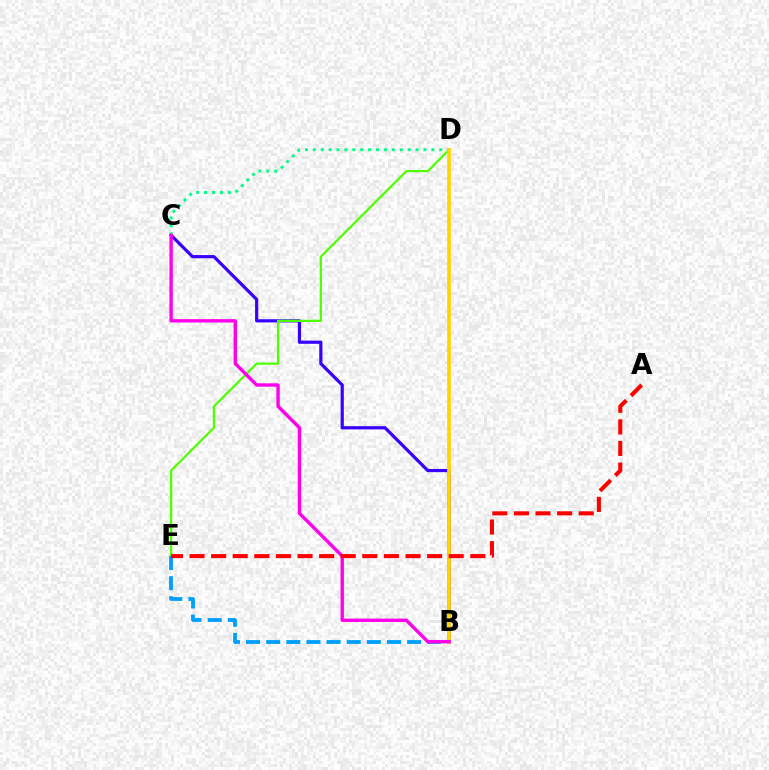{('B', 'C'): [{'color': '#3700ff', 'line_style': 'solid', 'thickness': 2.29}, {'color': '#ff00ed', 'line_style': 'solid', 'thickness': 2.43}], ('D', 'E'): [{'color': '#4fff00', 'line_style': 'solid', 'thickness': 1.6}], ('B', 'E'): [{'color': '#009eff', 'line_style': 'dashed', 'thickness': 2.73}], ('C', 'D'): [{'color': '#00ff86', 'line_style': 'dotted', 'thickness': 2.15}], ('B', 'D'): [{'color': '#ffd500', 'line_style': 'solid', 'thickness': 2.65}], ('A', 'E'): [{'color': '#ff0000', 'line_style': 'dashed', 'thickness': 2.93}]}